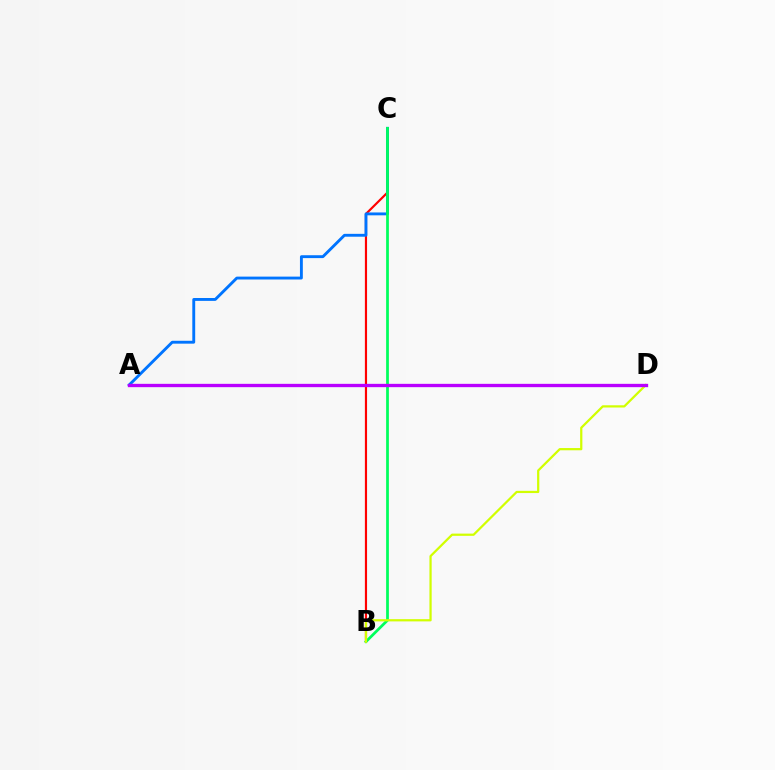{('B', 'C'): [{'color': '#ff0000', 'line_style': 'solid', 'thickness': 1.56}, {'color': '#00ff5c', 'line_style': 'solid', 'thickness': 1.98}], ('A', 'C'): [{'color': '#0074ff', 'line_style': 'solid', 'thickness': 2.07}], ('B', 'D'): [{'color': '#d1ff00', 'line_style': 'solid', 'thickness': 1.61}], ('A', 'D'): [{'color': '#b900ff', 'line_style': 'solid', 'thickness': 2.4}]}